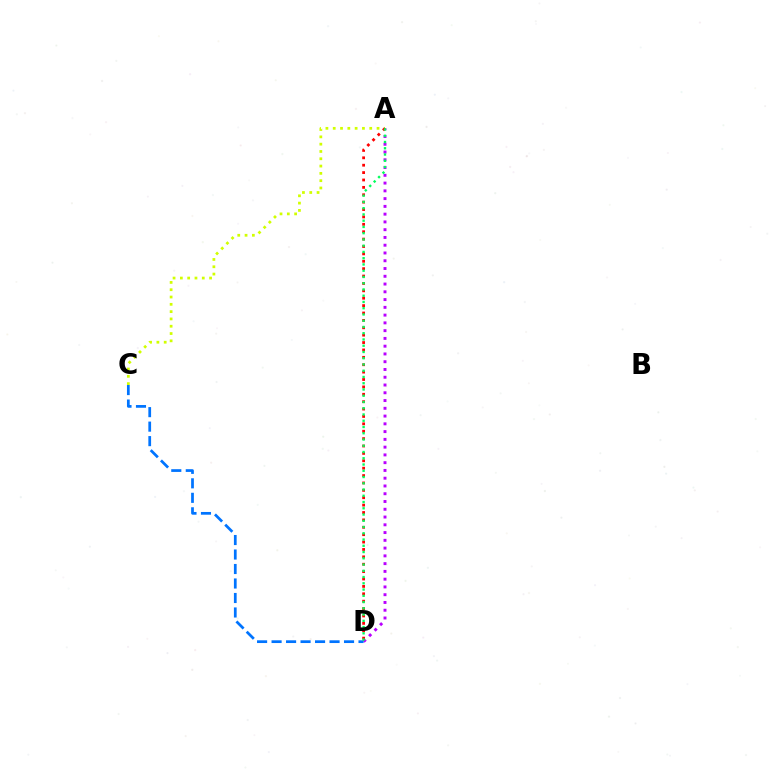{('A', 'C'): [{'color': '#d1ff00', 'line_style': 'dotted', 'thickness': 1.98}], ('A', 'D'): [{'color': '#b900ff', 'line_style': 'dotted', 'thickness': 2.11}, {'color': '#ff0000', 'line_style': 'dotted', 'thickness': 2.01}, {'color': '#00ff5c', 'line_style': 'dotted', 'thickness': 1.7}], ('C', 'D'): [{'color': '#0074ff', 'line_style': 'dashed', 'thickness': 1.97}]}